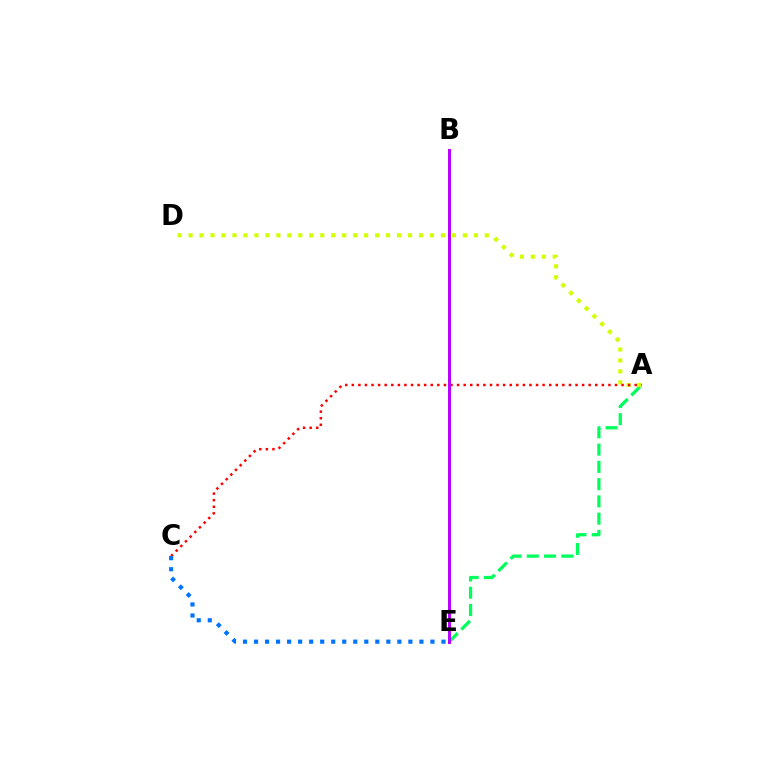{('A', 'E'): [{'color': '#00ff5c', 'line_style': 'dashed', 'thickness': 2.34}], ('A', 'D'): [{'color': '#d1ff00', 'line_style': 'dotted', 'thickness': 2.98}], ('A', 'C'): [{'color': '#ff0000', 'line_style': 'dotted', 'thickness': 1.79}], ('B', 'E'): [{'color': '#b900ff', 'line_style': 'solid', 'thickness': 2.14}], ('C', 'E'): [{'color': '#0074ff', 'line_style': 'dotted', 'thickness': 3.0}]}